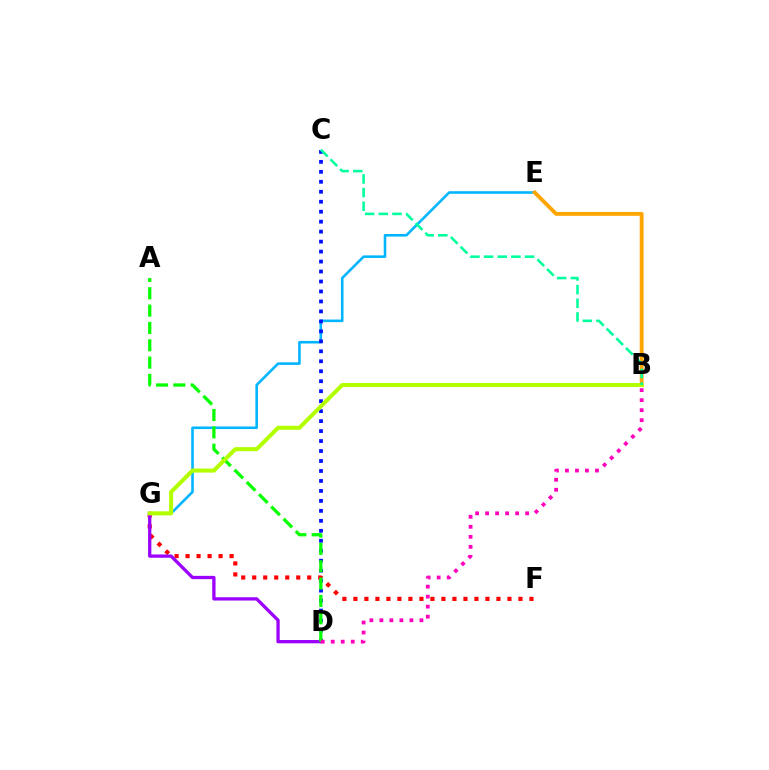{('E', 'G'): [{'color': '#00b5ff', 'line_style': 'solid', 'thickness': 1.86}], ('F', 'G'): [{'color': '#ff0000', 'line_style': 'dotted', 'thickness': 2.99}], ('C', 'D'): [{'color': '#0010ff', 'line_style': 'dotted', 'thickness': 2.71}], ('D', 'G'): [{'color': '#9b00ff', 'line_style': 'solid', 'thickness': 2.36}], ('B', 'E'): [{'color': '#ffa500', 'line_style': 'solid', 'thickness': 2.77}], ('A', 'D'): [{'color': '#08ff00', 'line_style': 'dashed', 'thickness': 2.36}], ('B', 'G'): [{'color': '#b3ff00', 'line_style': 'solid', 'thickness': 2.91}], ('B', 'C'): [{'color': '#00ff9d', 'line_style': 'dashed', 'thickness': 1.86}], ('B', 'D'): [{'color': '#ff00bd', 'line_style': 'dotted', 'thickness': 2.72}]}